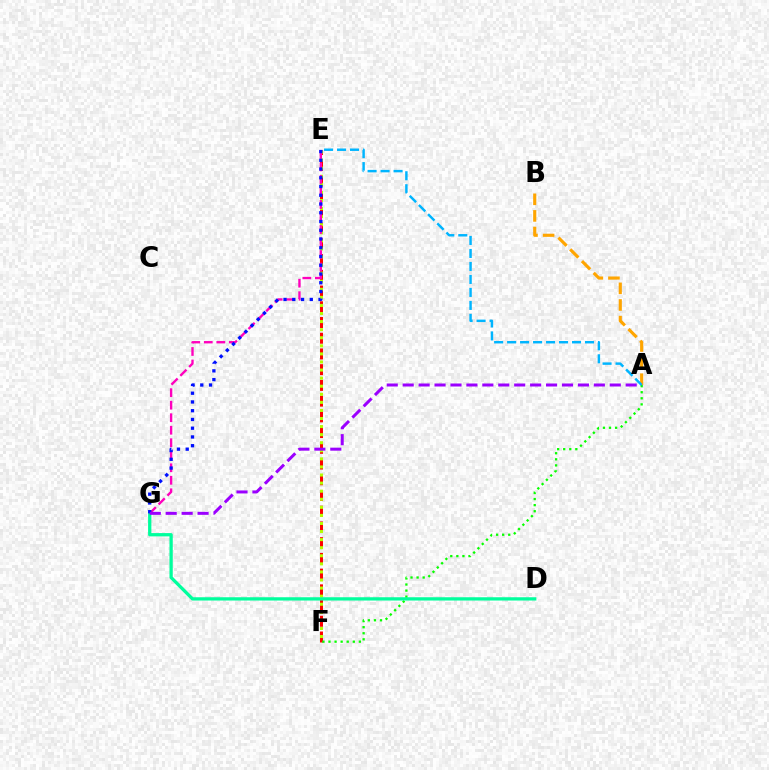{('A', 'B'): [{'color': '#ffa500', 'line_style': 'dashed', 'thickness': 2.26}], ('E', 'F'): [{'color': '#ff0000', 'line_style': 'dashed', 'thickness': 2.14}, {'color': '#b3ff00', 'line_style': 'dotted', 'thickness': 2.19}], ('A', 'F'): [{'color': '#08ff00', 'line_style': 'dotted', 'thickness': 1.65}], ('D', 'G'): [{'color': '#00ff9d', 'line_style': 'solid', 'thickness': 2.36}], ('E', 'G'): [{'color': '#ff00bd', 'line_style': 'dashed', 'thickness': 1.7}, {'color': '#0010ff', 'line_style': 'dotted', 'thickness': 2.38}], ('A', 'E'): [{'color': '#00b5ff', 'line_style': 'dashed', 'thickness': 1.76}], ('A', 'G'): [{'color': '#9b00ff', 'line_style': 'dashed', 'thickness': 2.16}]}